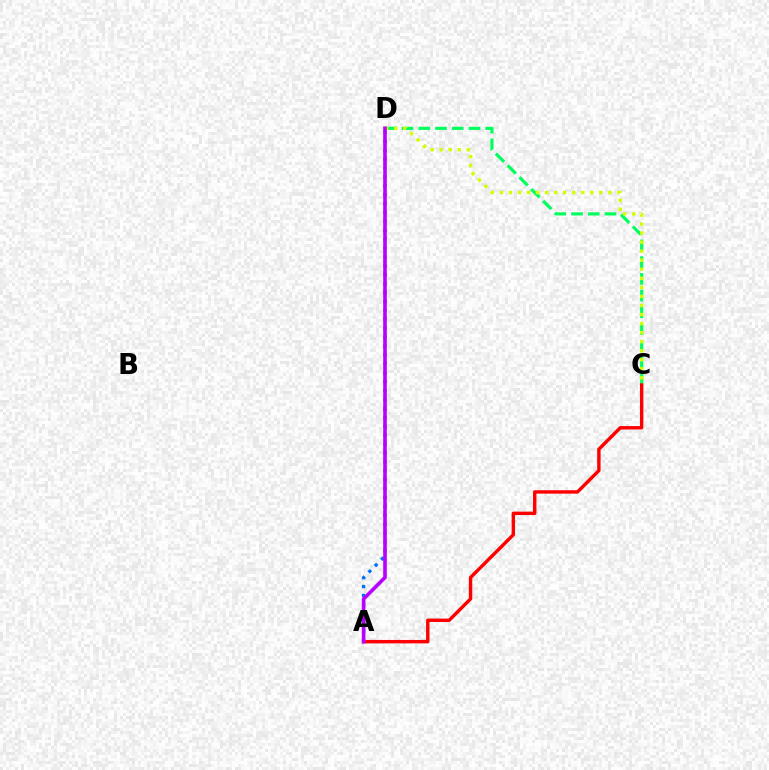{('C', 'D'): [{'color': '#00ff5c', 'line_style': 'dashed', 'thickness': 2.27}, {'color': '#d1ff00', 'line_style': 'dotted', 'thickness': 2.46}], ('A', 'D'): [{'color': '#0074ff', 'line_style': 'dotted', 'thickness': 2.42}, {'color': '#b900ff', 'line_style': 'solid', 'thickness': 2.59}], ('A', 'C'): [{'color': '#ff0000', 'line_style': 'solid', 'thickness': 2.45}]}